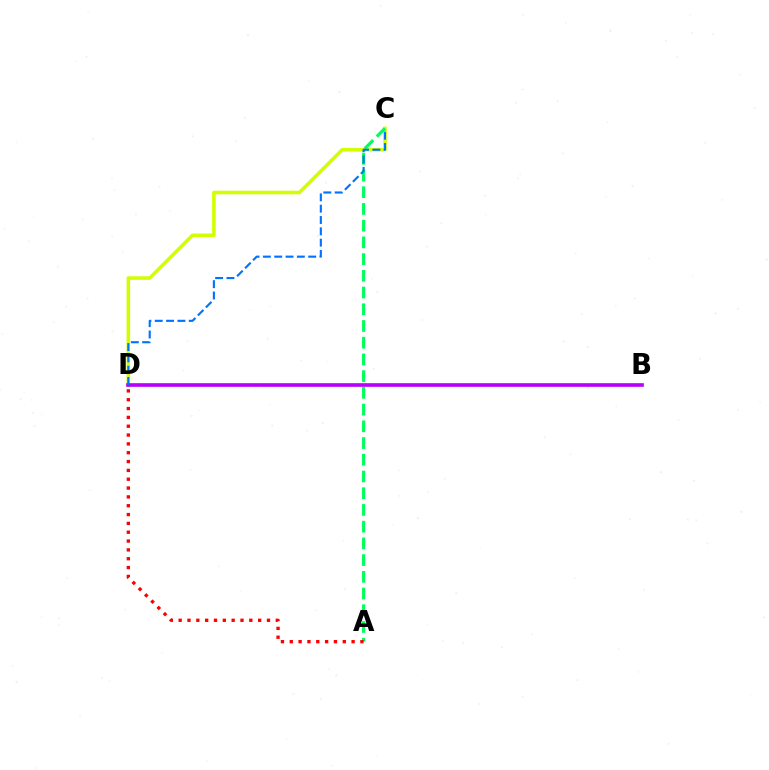{('C', 'D'): [{'color': '#d1ff00', 'line_style': 'solid', 'thickness': 2.56}, {'color': '#0074ff', 'line_style': 'dashed', 'thickness': 1.54}], ('B', 'D'): [{'color': '#b900ff', 'line_style': 'solid', 'thickness': 2.63}], ('A', 'C'): [{'color': '#00ff5c', 'line_style': 'dashed', 'thickness': 2.27}], ('A', 'D'): [{'color': '#ff0000', 'line_style': 'dotted', 'thickness': 2.4}]}